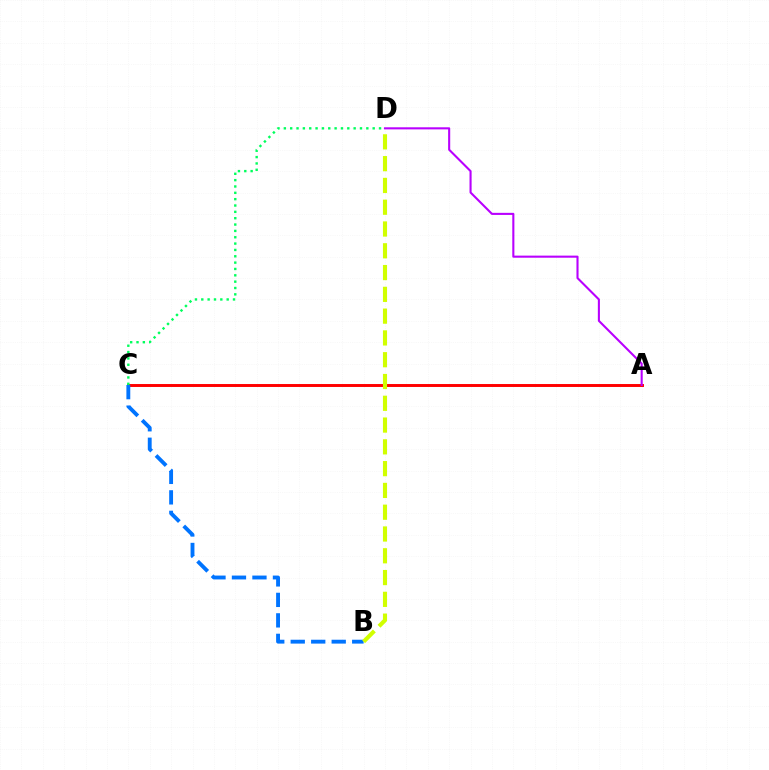{('A', 'C'): [{'color': '#ff0000', 'line_style': 'solid', 'thickness': 2.11}], ('B', 'C'): [{'color': '#0074ff', 'line_style': 'dashed', 'thickness': 2.78}], ('A', 'D'): [{'color': '#b900ff', 'line_style': 'solid', 'thickness': 1.51}], ('B', 'D'): [{'color': '#d1ff00', 'line_style': 'dashed', 'thickness': 2.96}], ('C', 'D'): [{'color': '#00ff5c', 'line_style': 'dotted', 'thickness': 1.72}]}